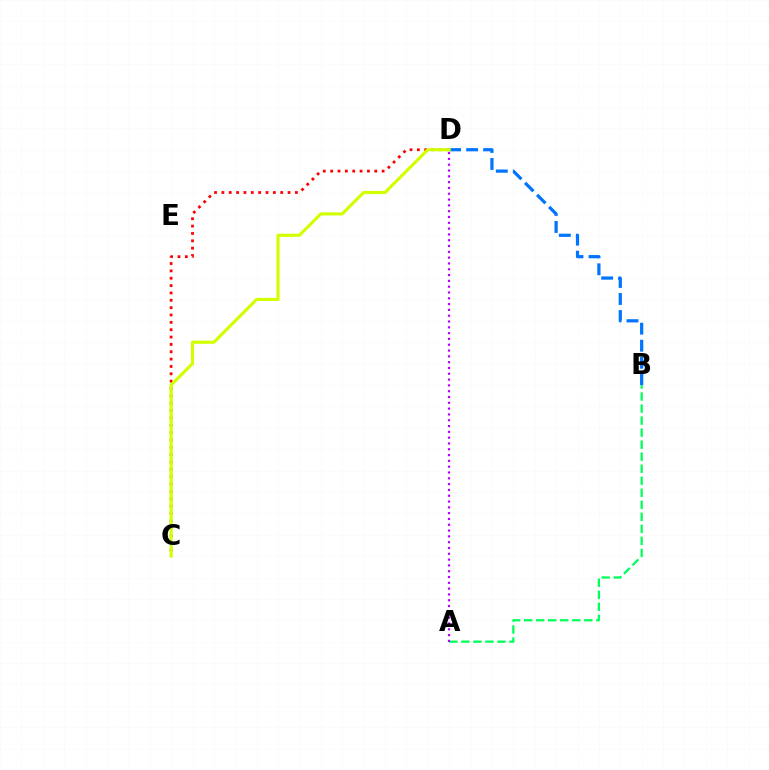{('C', 'D'): [{'color': '#ff0000', 'line_style': 'dotted', 'thickness': 2.0}, {'color': '#d1ff00', 'line_style': 'solid', 'thickness': 2.26}], ('B', 'D'): [{'color': '#0074ff', 'line_style': 'dashed', 'thickness': 2.31}], ('A', 'B'): [{'color': '#00ff5c', 'line_style': 'dashed', 'thickness': 1.63}], ('A', 'D'): [{'color': '#b900ff', 'line_style': 'dotted', 'thickness': 1.58}]}